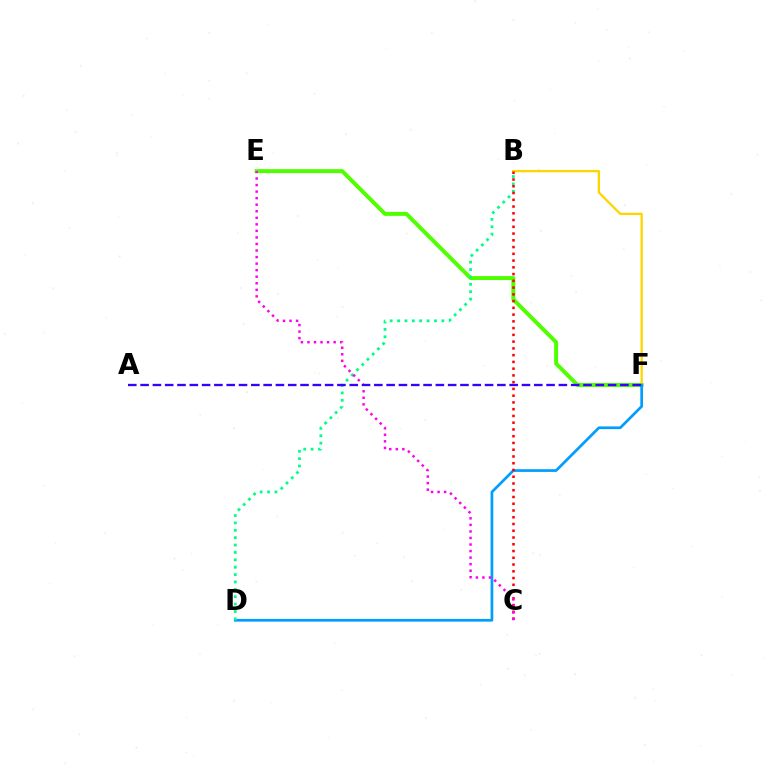{('E', 'F'): [{'color': '#4fff00', 'line_style': 'solid', 'thickness': 2.85}], ('B', 'F'): [{'color': '#ffd500', 'line_style': 'solid', 'thickness': 1.66}], ('D', 'F'): [{'color': '#009eff', 'line_style': 'solid', 'thickness': 1.94}], ('B', 'D'): [{'color': '#00ff86', 'line_style': 'dotted', 'thickness': 2.01}], ('B', 'C'): [{'color': '#ff0000', 'line_style': 'dotted', 'thickness': 1.84}], ('C', 'E'): [{'color': '#ff00ed', 'line_style': 'dotted', 'thickness': 1.78}], ('A', 'F'): [{'color': '#3700ff', 'line_style': 'dashed', 'thickness': 1.67}]}